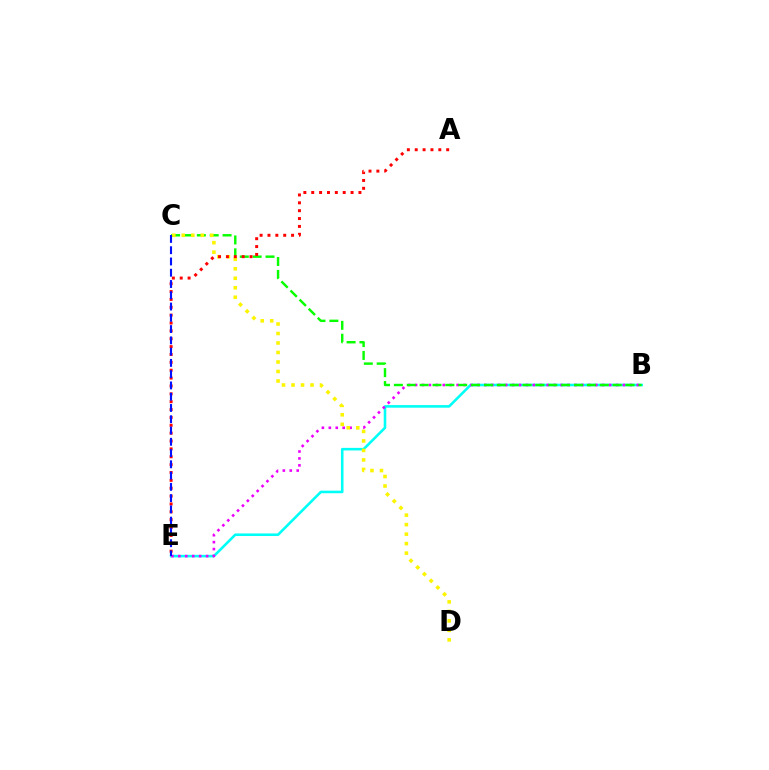{('B', 'E'): [{'color': '#00fff6', 'line_style': 'solid', 'thickness': 1.86}, {'color': '#ee00ff', 'line_style': 'dotted', 'thickness': 1.88}], ('B', 'C'): [{'color': '#08ff00', 'line_style': 'dashed', 'thickness': 1.75}], ('C', 'D'): [{'color': '#fcf500', 'line_style': 'dotted', 'thickness': 2.58}], ('A', 'E'): [{'color': '#ff0000', 'line_style': 'dotted', 'thickness': 2.14}], ('C', 'E'): [{'color': '#0010ff', 'line_style': 'dashed', 'thickness': 1.53}]}